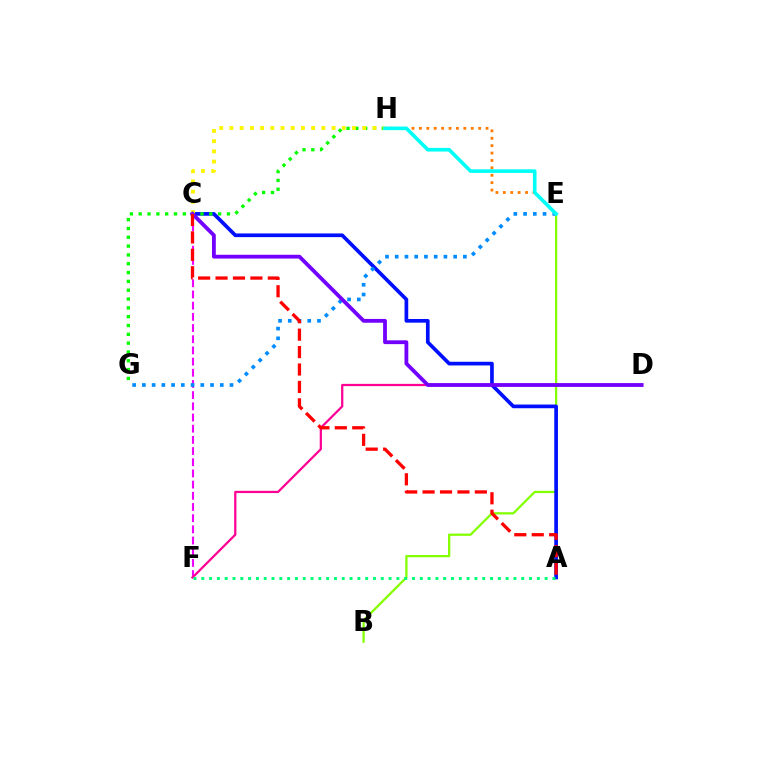{('B', 'E'): [{'color': '#84ff00', 'line_style': 'solid', 'thickness': 1.63}], ('E', 'H'): [{'color': '#ff7c00', 'line_style': 'dotted', 'thickness': 2.01}, {'color': '#00fff6', 'line_style': 'solid', 'thickness': 2.6}], ('A', 'C'): [{'color': '#0010ff', 'line_style': 'solid', 'thickness': 2.65}, {'color': '#ff0000', 'line_style': 'dashed', 'thickness': 2.37}], ('G', 'H'): [{'color': '#08ff00', 'line_style': 'dotted', 'thickness': 2.4}], ('C', 'F'): [{'color': '#ee00ff', 'line_style': 'dashed', 'thickness': 1.52}], ('C', 'H'): [{'color': '#fcf500', 'line_style': 'dotted', 'thickness': 2.77}], ('E', 'G'): [{'color': '#008cff', 'line_style': 'dotted', 'thickness': 2.65}], ('D', 'F'): [{'color': '#ff0094', 'line_style': 'solid', 'thickness': 1.61}], ('A', 'F'): [{'color': '#00ff74', 'line_style': 'dotted', 'thickness': 2.12}], ('C', 'D'): [{'color': '#7200ff', 'line_style': 'solid', 'thickness': 2.74}]}